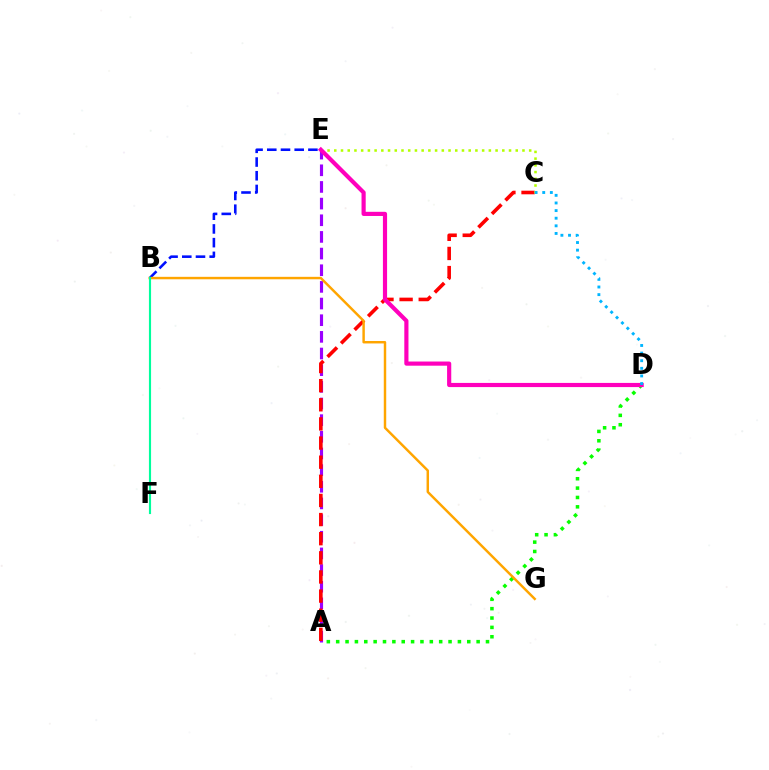{('A', 'D'): [{'color': '#08ff00', 'line_style': 'dotted', 'thickness': 2.54}], ('A', 'E'): [{'color': '#9b00ff', 'line_style': 'dashed', 'thickness': 2.26}], ('B', 'E'): [{'color': '#0010ff', 'line_style': 'dashed', 'thickness': 1.86}], ('A', 'C'): [{'color': '#ff0000', 'line_style': 'dashed', 'thickness': 2.6}], ('C', 'E'): [{'color': '#b3ff00', 'line_style': 'dotted', 'thickness': 1.83}], ('D', 'E'): [{'color': '#ff00bd', 'line_style': 'solid', 'thickness': 3.0}], ('B', 'G'): [{'color': '#ffa500', 'line_style': 'solid', 'thickness': 1.76}], ('B', 'F'): [{'color': '#00ff9d', 'line_style': 'solid', 'thickness': 1.54}], ('C', 'D'): [{'color': '#00b5ff', 'line_style': 'dotted', 'thickness': 2.07}]}